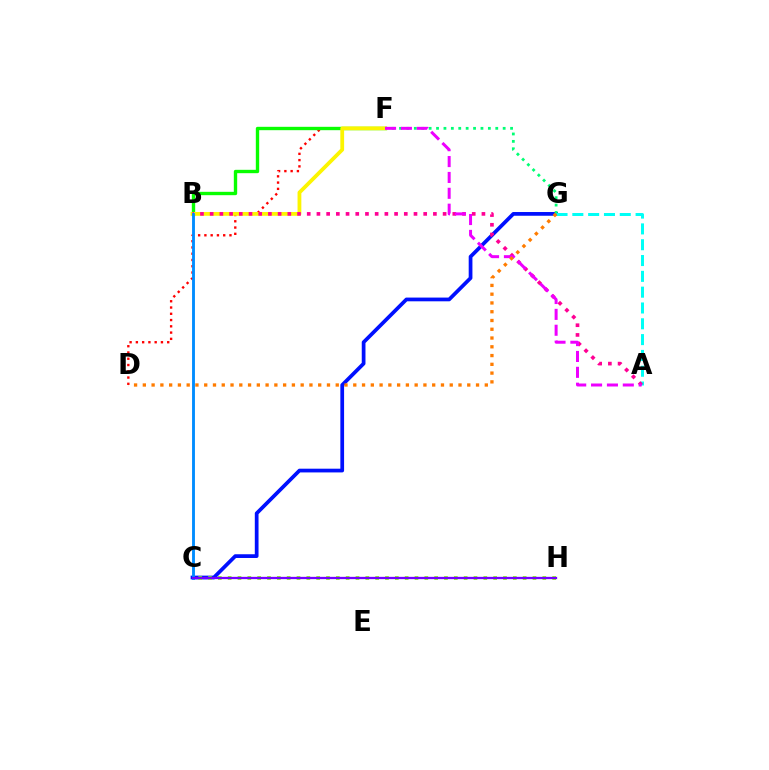{('C', 'G'): [{'color': '#0010ff', 'line_style': 'solid', 'thickness': 2.69}], ('C', 'H'): [{'color': '#84ff00', 'line_style': 'dotted', 'thickness': 2.67}, {'color': '#7200ff', 'line_style': 'solid', 'thickness': 1.66}], ('F', 'G'): [{'color': '#00ff74', 'line_style': 'dotted', 'thickness': 2.01}], ('D', 'F'): [{'color': '#ff0000', 'line_style': 'dotted', 'thickness': 1.7}], ('B', 'F'): [{'color': '#08ff00', 'line_style': 'solid', 'thickness': 2.42}, {'color': '#fcf500', 'line_style': 'solid', 'thickness': 2.73}], ('A', 'G'): [{'color': '#00fff6', 'line_style': 'dashed', 'thickness': 2.15}], ('A', 'B'): [{'color': '#ff0094', 'line_style': 'dotted', 'thickness': 2.64}], ('B', 'C'): [{'color': '#008cff', 'line_style': 'solid', 'thickness': 2.07}], ('A', 'F'): [{'color': '#ee00ff', 'line_style': 'dashed', 'thickness': 2.16}], ('D', 'G'): [{'color': '#ff7c00', 'line_style': 'dotted', 'thickness': 2.38}]}